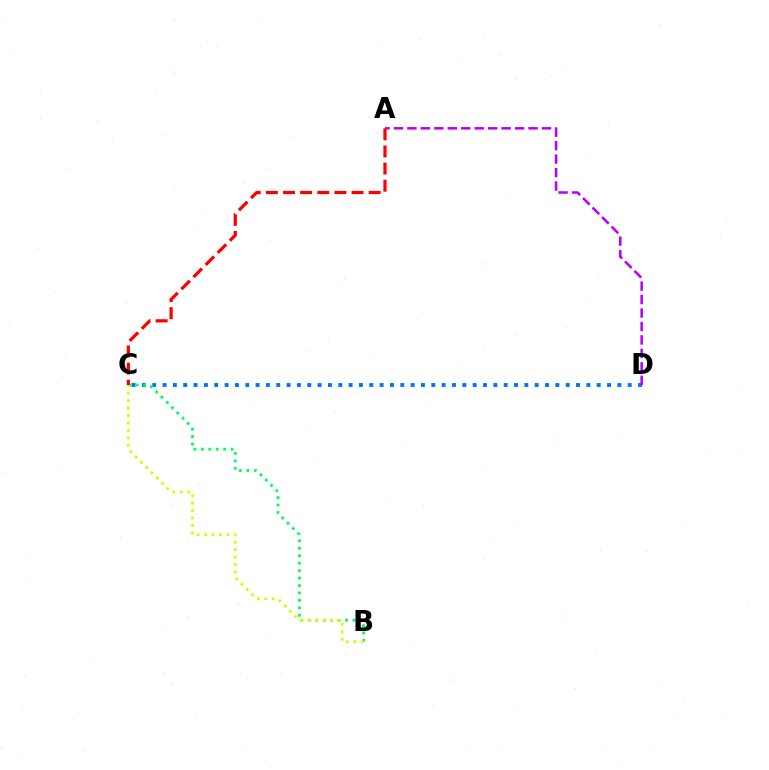{('C', 'D'): [{'color': '#0074ff', 'line_style': 'dotted', 'thickness': 2.81}], ('A', 'D'): [{'color': '#b900ff', 'line_style': 'dashed', 'thickness': 1.83}], ('B', 'C'): [{'color': '#00ff5c', 'line_style': 'dotted', 'thickness': 2.02}, {'color': '#d1ff00', 'line_style': 'dotted', 'thickness': 2.03}], ('A', 'C'): [{'color': '#ff0000', 'line_style': 'dashed', 'thickness': 2.33}]}